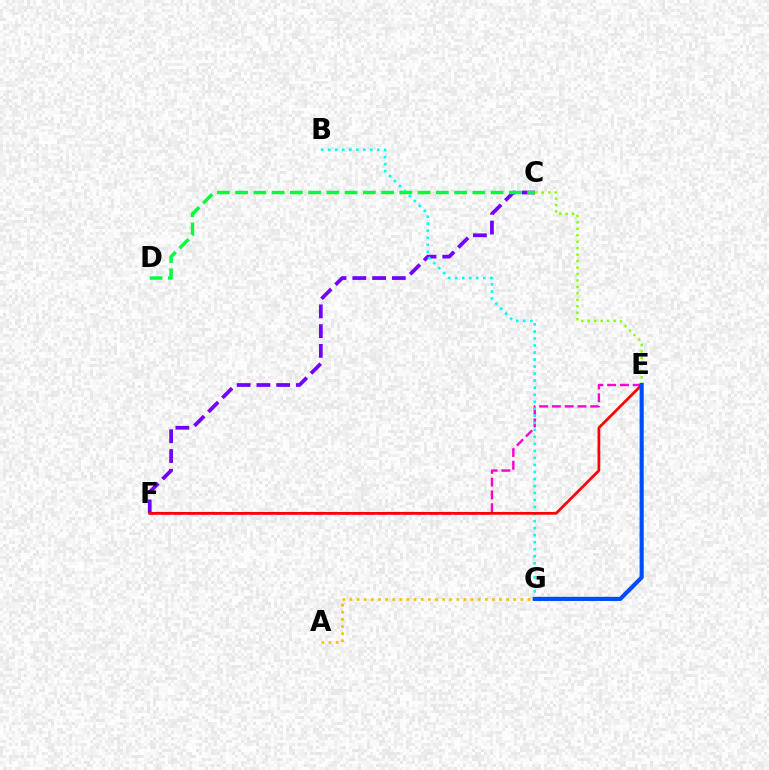{('C', 'F'): [{'color': '#7200ff', 'line_style': 'dashed', 'thickness': 2.68}], ('E', 'F'): [{'color': '#ff00cf', 'line_style': 'dashed', 'thickness': 1.73}, {'color': '#ff0000', 'line_style': 'solid', 'thickness': 1.96}], ('C', 'E'): [{'color': '#84ff00', 'line_style': 'dotted', 'thickness': 1.75}], ('B', 'G'): [{'color': '#00fff6', 'line_style': 'dotted', 'thickness': 1.91}], ('C', 'D'): [{'color': '#00ff39', 'line_style': 'dashed', 'thickness': 2.48}], ('A', 'G'): [{'color': '#ffbd00', 'line_style': 'dotted', 'thickness': 1.93}], ('E', 'G'): [{'color': '#004bff', 'line_style': 'solid', 'thickness': 2.98}]}